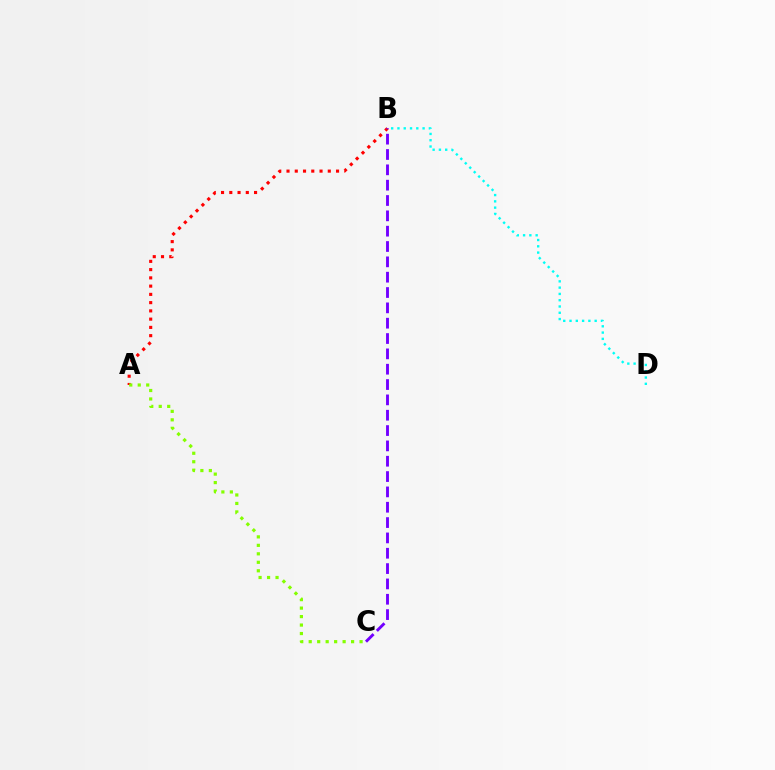{('B', 'D'): [{'color': '#00fff6', 'line_style': 'dotted', 'thickness': 1.71}], ('A', 'B'): [{'color': '#ff0000', 'line_style': 'dotted', 'thickness': 2.24}], ('A', 'C'): [{'color': '#84ff00', 'line_style': 'dotted', 'thickness': 2.3}], ('B', 'C'): [{'color': '#7200ff', 'line_style': 'dashed', 'thickness': 2.08}]}